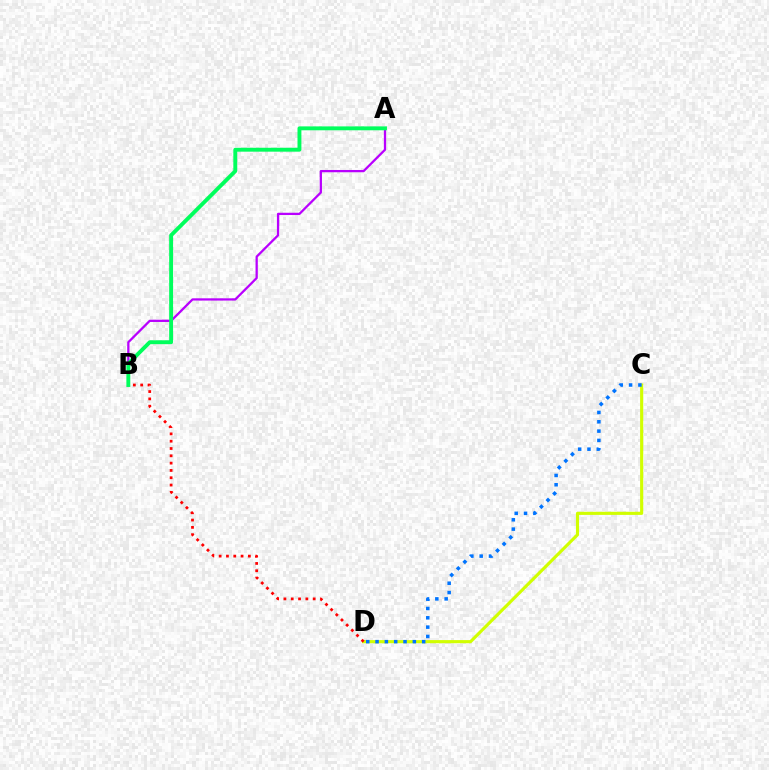{('A', 'B'): [{'color': '#b900ff', 'line_style': 'solid', 'thickness': 1.63}, {'color': '#00ff5c', 'line_style': 'solid', 'thickness': 2.8}], ('C', 'D'): [{'color': '#d1ff00', 'line_style': 'solid', 'thickness': 2.25}, {'color': '#0074ff', 'line_style': 'dotted', 'thickness': 2.53}], ('B', 'D'): [{'color': '#ff0000', 'line_style': 'dotted', 'thickness': 1.99}]}